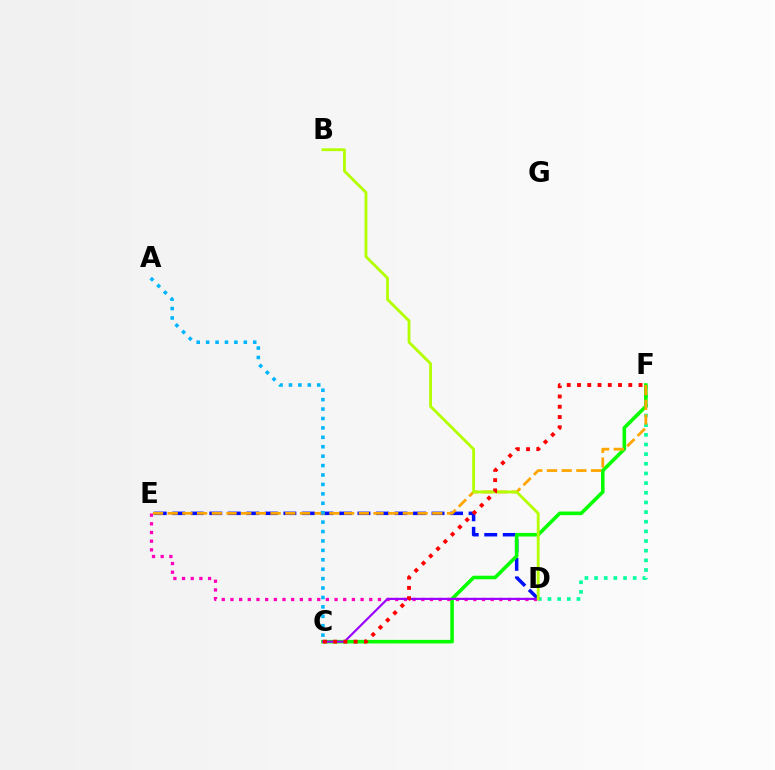{('D', 'F'): [{'color': '#00ff9d', 'line_style': 'dotted', 'thickness': 2.62}], ('D', 'E'): [{'color': '#0010ff', 'line_style': 'dashed', 'thickness': 2.52}, {'color': '#ff00bd', 'line_style': 'dotted', 'thickness': 2.36}], ('C', 'F'): [{'color': '#08ff00', 'line_style': 'solid', 'thickness': 2.58}, {'color': '#ff0000', 'line_style': 'dotted', 'thickness': 2.79}], ('E', 'F'): [{'color': '#ffa500', 'line_style': 'dashed', 'thickness': 2.0}], ('C', 'D'): [{'color': '#9b00ff', 'line_style': 'solid', 'thickness': 1.55}], ('B', 'D'): [{'color': '#b3ff00', 'line_style': 'solid', 'thickness': 2.03}], ('A', 'C'): [{'color': '#00b5ff', 'line_style': 'dotted', 'thickness': 2.56}]}